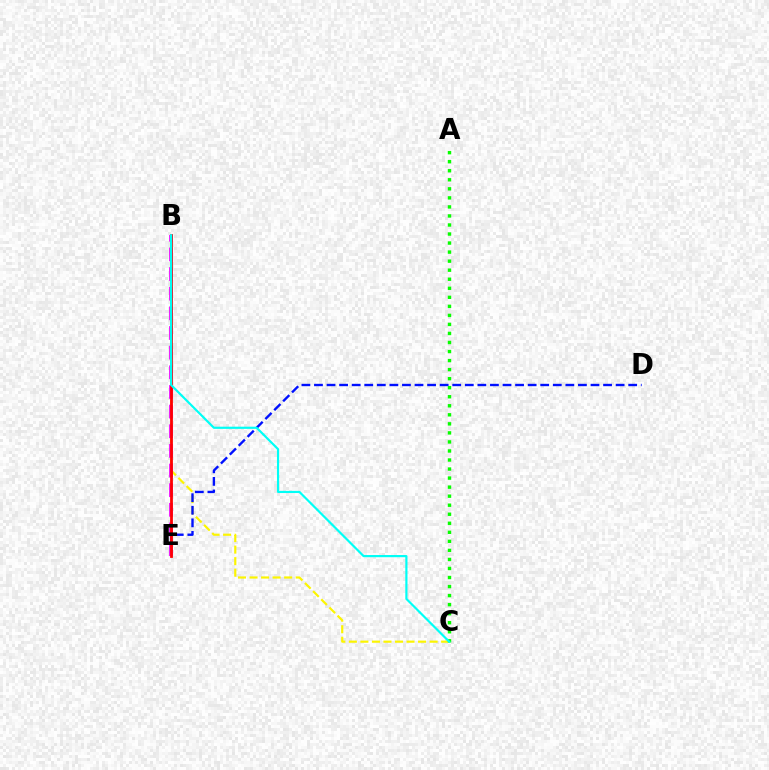{('B', 'C'): [{'color': '#fcf500', 'line_style': 'dashed', 'thickness': 1.57}, {'color': '#00fff6', 'line_style': 'solid', 'thickness': 1.57}], ('D', 'E'): [{'color': '#0010ff', 'line_style': 'dashed', 'thickness': 1.71}], ('B', 'E'): [{'color': '#ee00ff', 'line_style': 'dashed', 'thickness': 2.67}, {'color': '#ff0000', 'line_style': 'solid', 'thickness': 2.0}], ('A', 'C'): [{'color': '#08ff00', 'line_style': 'dotted', 'thickness': 2.46}]}